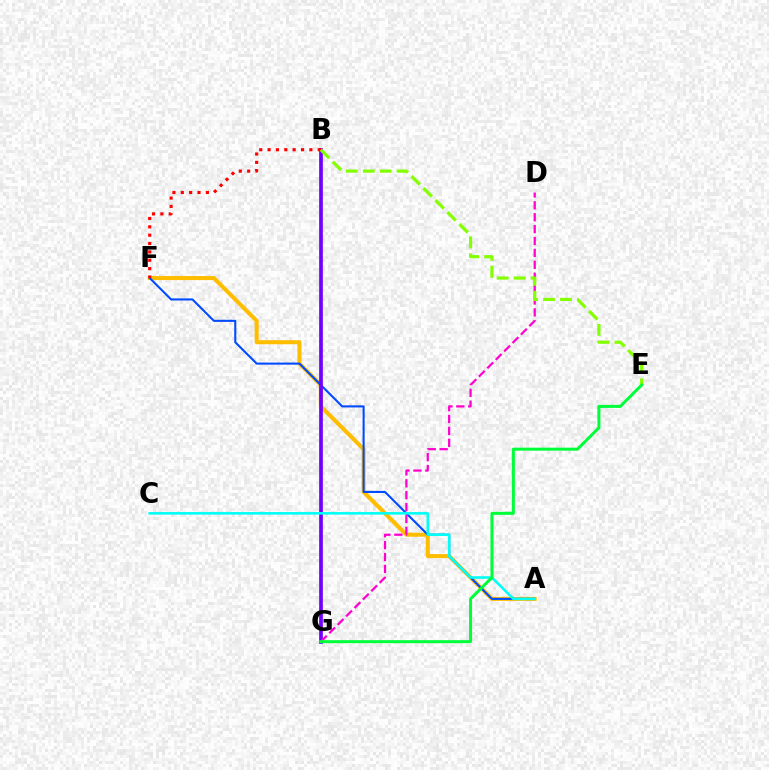{('A', 'F'): [{'color': '#ffbd00', 'line_style': 'solid', 'thickness': 2.91}, {'color': '#004bff', 'line_style': 'solid', 'thickness': 1.51}], ('B', 'G'): [{'color': '#7200ff', 'line_style': 'solid', 'thickness': 2.67}], ('B', 'F'): [{'color': '#ff0000', 'line_style': 'dotted', 'thickness': 2.27}], ('A', 'C'): [{'color': '#00fff6', 'line_style': 'solid', 'thickness': 1.85}], ('D', 'G'): [{'color': '#ff00cf', 'line_style': 'dashed', 'thickness': 1.62}], ('B', 'E'): [{'color': '#84ff00', 'line_style': 'dashed', 'thickness': 2.3}], ('E', 'G'): [{'color': '#00ff39', 'line_style': 'solid', 'thickness': 2.16}]}